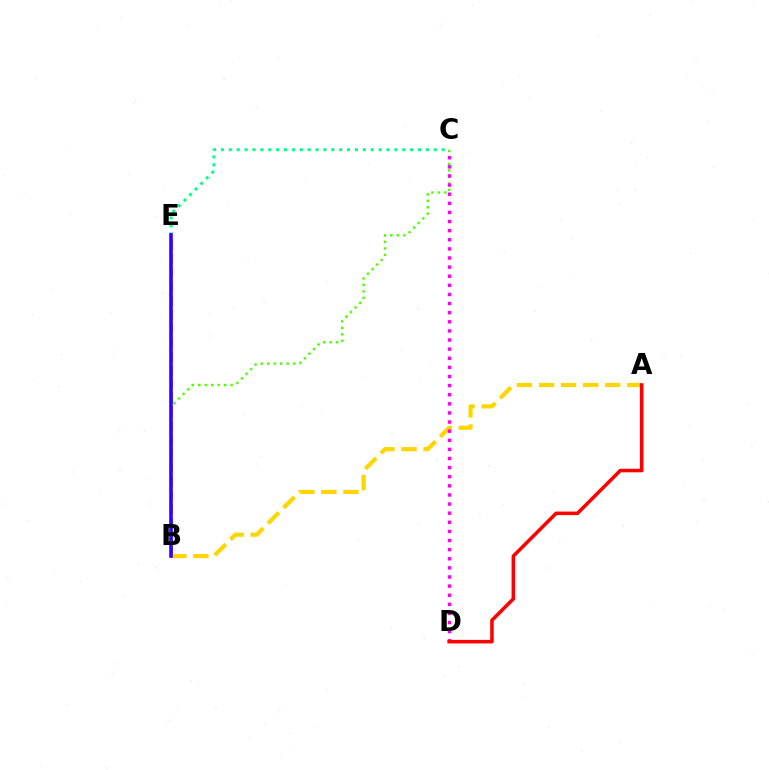{('C', 'E'): [{'color': '#00ff86', 'line_style': 'dotted', 'thickness': 2.14}], ('B', 'E'): [{'color': '#009eff', 'line_style': 'dashed', 'thickness': 1.9}, {'color': '#3700ff', 'line_style': 'solid', 'thickness': 2.6}], ('A', 'B'): [{'color': '#ffd500', 'line_style': 'dashed', 'thickness': 3.0}], ('B', 'C'): [{'color': '#4fff00', 'line_style': 'dotted', 'thickness': 1.76}], ('C', 'D'): [{'color': '#ff00ed', 'line_style': 'dotted', 'thickness': 2.48}], ('A', 'D'): [{'color': '#ff0000', 'line_style': 'solid', 'thickness': 2.54}]}